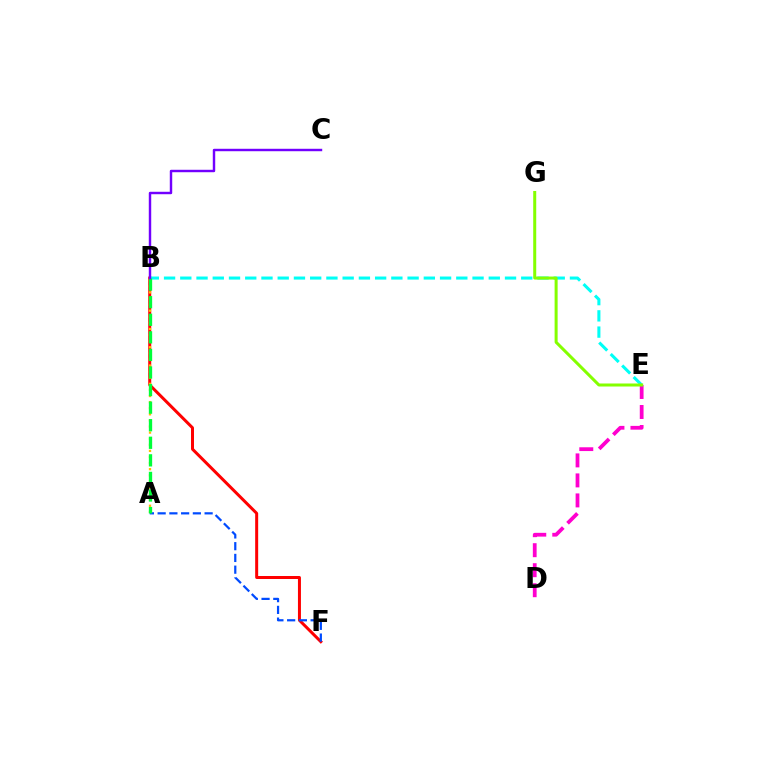{('B', 'F'): [{'color': '#ff0000', 'line_style': 'solid', 'thickness': 2.16}], ('A', 'F'): [{'color': '#004bff', 'line_style': 'dashed', 'thickness': 1.6}], ('A', 'B'): [{'color': '#ffbd00', 'line_style': 'dotted', 'thickness': 1.66}, {'color': '#00ff39', 'line_style': 'dashed', 'thickness': 2.39}], ('B', 'E'): [{'color': '#00fff6', 'line_style': 'dashed', 'thickness': 2.21}], ('D', 'E'): [{'color': '#ff00cf', 'line_style': 'dashed', 'thickness': 2.72}], ('B', 'C'): [{'color': '#7200ff', 'line_style': 'solid', 'thickness': 1.76}], ('E', 'G'): [{'color': '#84ff00', 'line_style': 'solid', 'thickness': 2.17}]}